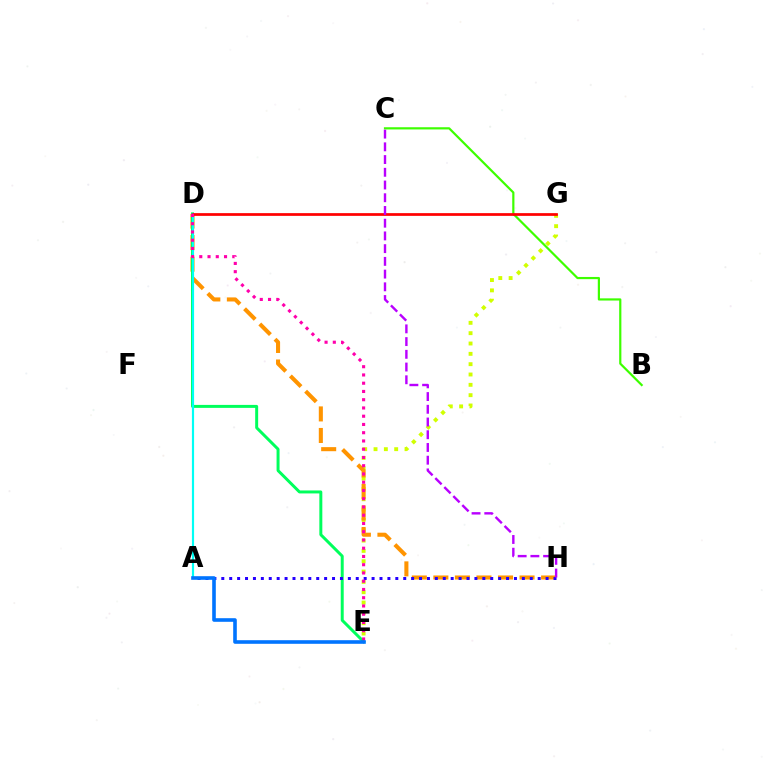{('B', 'C'): [{'color': '#3dff00', 'line_style': 'solid', 'thickness': 1.58}], ('E', 'G'): [{'color': '#d1ff00', 'line_style': 'dotted', 'thickness': 2.81}], ('D', 'H'): [{'color': '#ff9400', 'line_style': 'dashed', 'thickness': 2.93}], ('D', 'E'): [{'color': '#00ff5c', 'line_style': 'solid', 'thickness': 2.14}, {'color': '#ff00ac', 'line_style': 'dotted', 'thickness': 2.24}], ('A', 'D'): [{'color': '#00fff6', 'line_style': 'solid', 'thickness': 1.56}], ('D', 'G'): [{'color': '#ff0000', 'line_style': 'solid', 'thickness': 1.97}], ('A', 'H'): [{'color': '#2500ff', 'line_style': 'dotted', 'thickness': 2.15}], ('C', 'H'): [{'color': '#b900ff', 'line_style': 'dashed', 'thickness': 1.73}], ('A', 'E'): [{'color': '#0074ff', 'line_style': 'solid', 'thickness': 2.6}]}